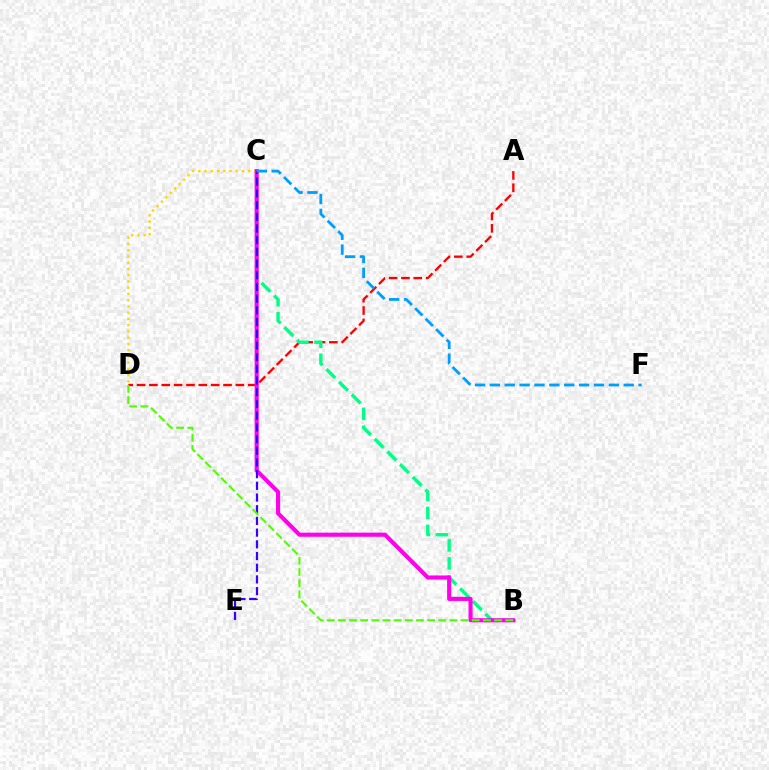{('A', 'D'): [{'color': '#ff0000', 'line_style': 'dashed', 'thickness': 1.68}], ('B', 'C'): [{'color': '#00ff86', 'line_style': 'dashed', 'thickness': 2.44}, {'color': '#ff00ed', 'line_style': 'solid', 'thickness': 2.96}], ('C', 'D'): [{'color': '#ffd500', 'line_style': 'dotted', 'thickness': 1.7}], ('C', 'E'): [{'color': '#3700ff', 'line_style': 'dashed', 'thickness': 1.59}], ('C', 'F'): [{'color': '#009eff', 'line_style': 'dashed', 'thickness': 2.02}], ('B', 'D'): [{'color': '#4fff00', 'line_style': 'dashed', 'thickness': 1.52}]}